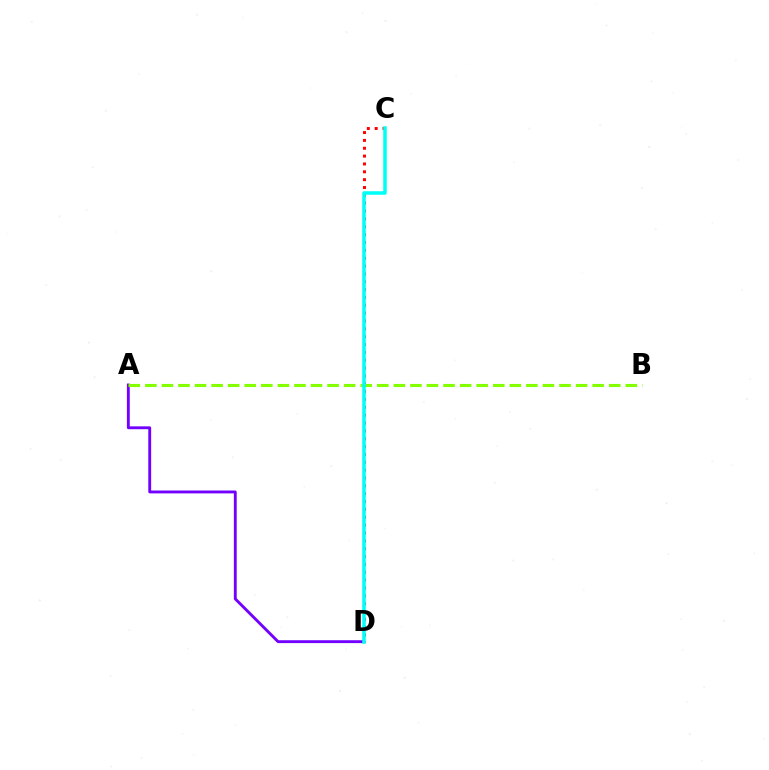{('A', 'D'): [{'color': '#7200ff', 'line_style': 'solid', 'thickness': 2.07}], ('C', 'D'): [{'color': '#ff0000', 'line_style': 'dotted', 'thickness': 2.13}, {'color': '#00fff6', 'line_style': 'solid', 'thickness': 2.54}], ('A', 'B'): [{'color': '#84ff00', 'line_style': 'dashed', 'thickness': 2.25}]}